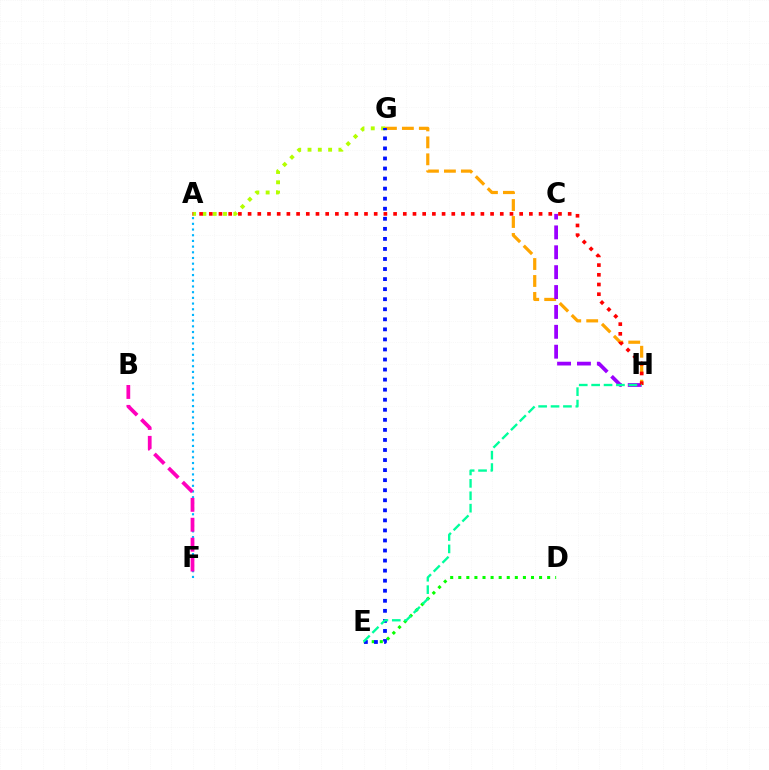{('G', 'H'): [{'color': '#ffa500', 'line_style': 'dashed', 'thickness': 2.3}], ('C', 'H'): [{'color': '#9b00ff', 'line_style': 'dashed', 'thickness': 2.7}], ('D', 'E'): [{'color': '#08ff00', 'line_style': 'dotted', 'thickness': 2.2}], ('A', 'F'): [{'color': '#00b5ff', 'line_style': 'dotted', 'thickness': 1.55}], ('A', 'G'): [{'color': '#b3ff00', 'line_style': 'dotted', 'thickness': 2.8}], ('B', 'F'): [{'color': '#ff00bd', 'line_style': 'dashed', 'thickness': 2.71}], ('A', 'H'): [{'color': '#ff0000', 'line_style': 'dotted', 'thickness': 2.64}], ('E', 'G'): [{'color': '#0010ff', 'line_style': 'dotted', 'thickness': 2.73}], ('E', 'H'): [{'color': '#00ff9d', 'line_style': 'dashed', 'thickness': 1.68}]}